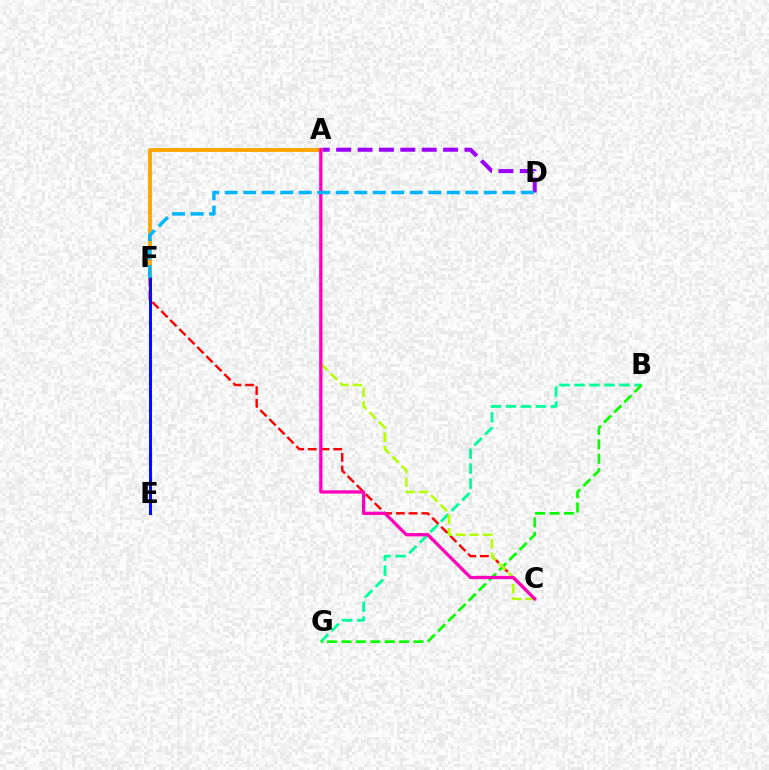{('A', 'D'): [{'color': '#9b00ff', 'line_style': 'dashed', 'thickness': 2.91}], ('B', 'G'): [{'color': '#00ff9d', 'line_style': 'dashed', 'thickness': 2.04}, {'color': '#08ff00', 'line_style': 'dashed', 'thickness': 1.96}], ('A', 'F'): [{'color': '#ffa500', 'line_style': 'solid', 'thickness': 2.77}], ('C', 'F'): [{'color': '#ff0000', 'line_style': 'dashed', 'thickness': 1.73}], ('A', 'C'): [{'color': '#b3ff00', 'line_style': 'dashed', 'thickness': 1.83}, {'color': '#ff00bd', 'line_style': 'solid', 'thickness': 2.34}], ('E', 'F'): [{'color': '#0010ff', 'line_style': 'solid', 'thickness': 2.17}], ('D', 'F'): [{'color': '#00b5ff', 'line_style': 'dashed', 'thickness': 2.51}]}